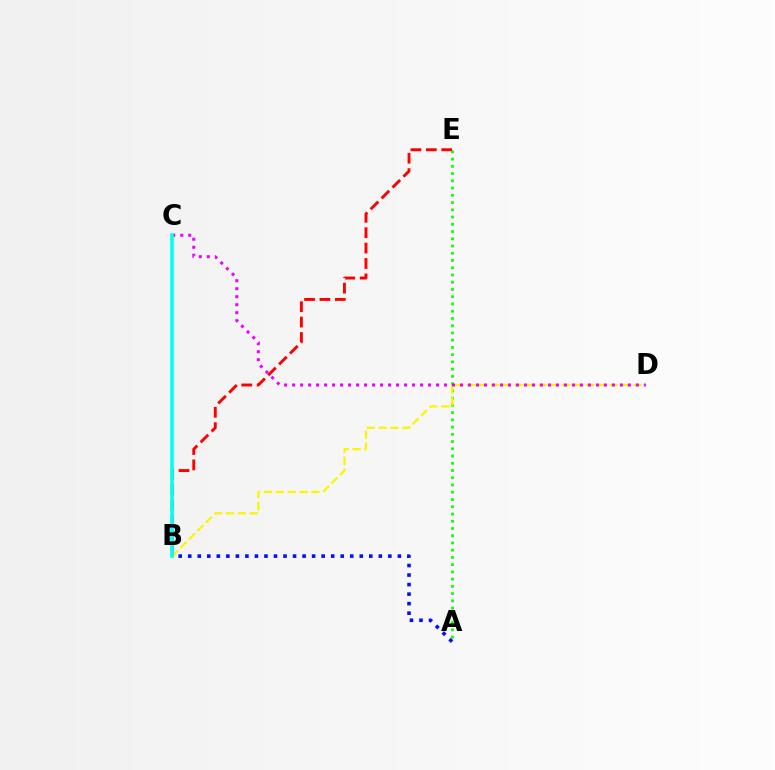{('A', 'E'): [{'color': '#08ff00', 'line_style': 'dotted', 'thickness': 1.97}], ('B', 'E'): [{'color': '#ff0000', 'line_style': 'dashed', 'thickness': 2.09}], ('B', 'D'): [{'color': '#fcf500', 'line_style': 'dashed', 'thickness': 1.61}], ('A', 'B'): [{'color': '#0010ff', 'line_style': 'dotted', 'thickness': 2.59}], ('C', 'D'): [{'color': '#ee00ff', 'line_style': 'dotted', 'thickness': 2.17}], ('B', 'C'): [{'color': '#00fff6', 'line_style': 'solid', 'thickness': 2.57}]}